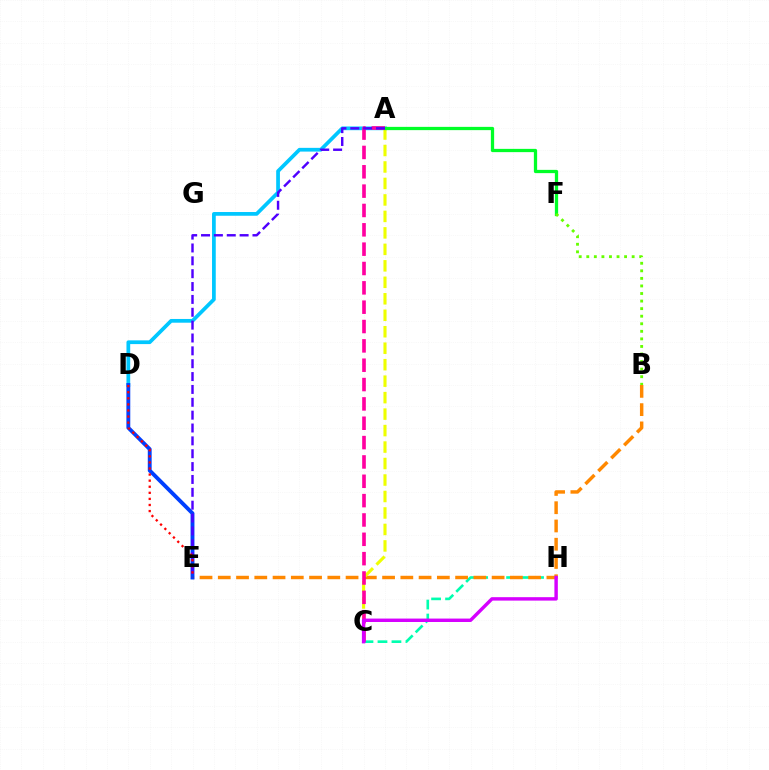{('C', 'H'): [{'color': '#00ffaf', 'line_style': 'dashed', 'thickness': 1.9}, {'color': '#d600ff', 'line_style': 'solid', 'thickness': 2.47}], ('B', 'E'): [{'color': '#ff8800', 'line_style': 'dashed', 'thickness': 2.48}], ('A', 'D'): [{'color': '#00c7ff', 'line_style': 'solid', 'thickness': 2.69}], ('D', 'E'): [{'color': '#003fff', 'line_style': 'solid', 'thickness': 2.79}, {'color': '#ff0000', 'line_style': 'dotted', 'thickness': 1.65}], ('A', 'C'): [{'color': '#eeff00', 'line_style': 'dashed', 'thickness': 2.24}, {'color': '#ff00a0', 'line_style': 'dashed', 'thickness': 2.63}], ('A', 'F'): [{'color': '#00ff27', 'line_style': 'solid', 'thickness': 2.35}], ('A', 'E'): [{'color': '#4f00ff', 'line_style': 'dashed', 'thickness': 1.75}], ('B', 'F'): [{'color': '#66ff00', 'line_style': 'dotted', 'thickness': 2.05}]}